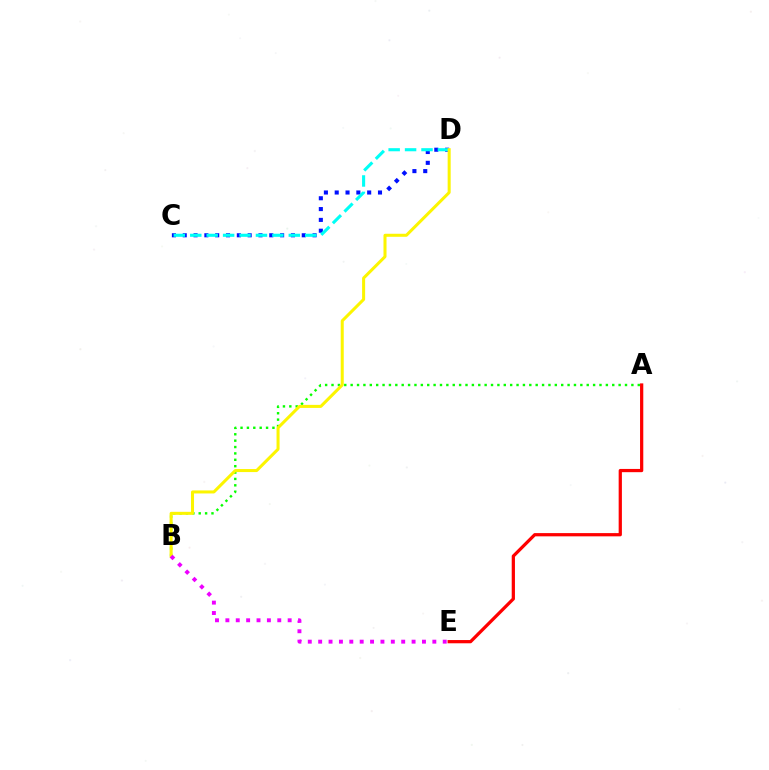{('C', 'D'): [{'color': '#0010ff', 'line_style': 'dotted', 'thickness': 2.94}, {'color': '#00fff6', 'line_style': 'dashed', 'thickness': 2.23}], ('A', 'E'): [{'color': '#ff0000', 'line_style': 'solid', 'thickness': 2.33}], ('A', 'B'): [{'color': '#08ff00', 'line_style': 'dotted', 'thickness': 1.73}], ('B', 'D'): [{'color': '#fcf500', 'line_style': 'solid', 'thickness': 2.18}], ('B', 'E'): [{'color': '#ee00ff', 'line_style': 'dotted', 'thickness': 2.82}]}